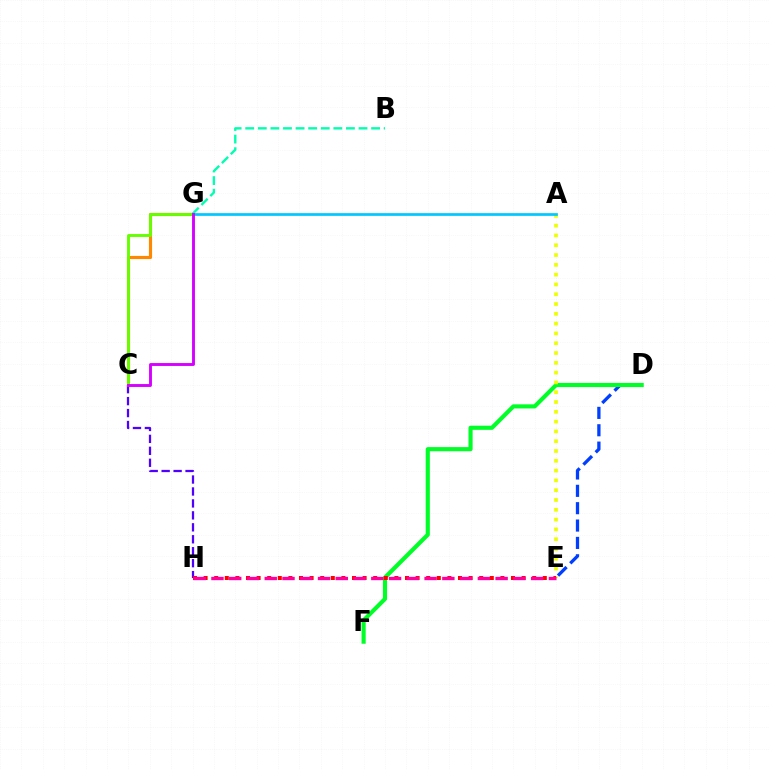{('C', 'G'): [{'color': '#ff8800', 'line_style': 'solid', 'thickness': 2.27}, {'color': '#66ff00', 'line_style': 'solid', 'thickness': 2.1}, {'color': '#d600ff', 'line_style': 'solid', 'thickness': 2.08}], ('D', 'E'): [{'color': '#003fff', 'line_style': 'dashed', 'thickness': 2.36}], ('C', 'H'): [{'color': '#4f00ff', 'line_style': 'dashed', 'thickness': 1.62}], ('D', 'F'): [{'color': '#00ff27', 'line_style': 'solid', 'thickness': 2.98}], ('A', 'E'): [{'color': '#eeff00', 'line_style': 'dotted', 'thickness': 2.66}], ('A', 'G'): [{'color': '#00c7ff', 'line_style': 'solid', 'thickness': 1.95}], ('E', 'H'): [{'color': '#ff0000', 'line_style': 'dotted', 'thickness': 2.88}, {'color': '#ff00a0', 'line_style': 'dashed', 'thickness': 2.41}], ('B', 'G'): [{'color': '#00ffaf', 'line_style': 'dashed', 'thickness': 1.71}]}